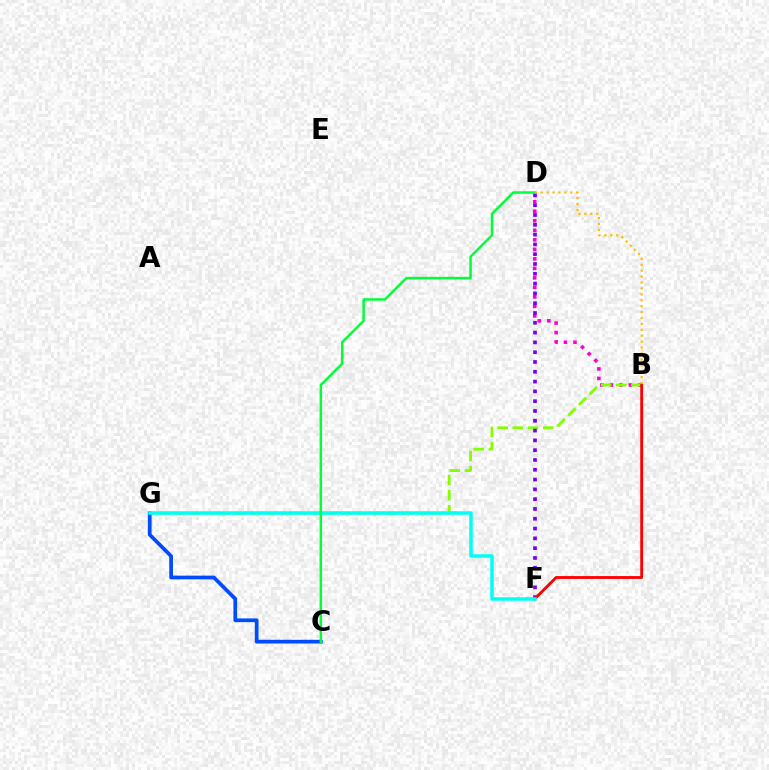{('B', 'D'): [{'color': '#ff00cf', 'line_style': 'dotted', 'thickness': 2.58}, {'color': '#ffbd00', 'line_style': 'dotted', 'thickness': 1.61}], ('B', 'G'): [{'color': '#84ff00', 'line_style': 'dashed', 'thickness': 2.06}], ('D', 'F'): [{'color': '#7200ff', 'line_style': 'dotted', 'thickness': 2.66}], ('B', 'F'): [{'color': '#ff0000', 'line_style': 'solid', 'thickness': 2.04}], ('C', 'G'): [{'color': '#004bff', 'line_style': 'solid', 'thickness': 2.69}], ('F', 'G'): [{'color': '#00fff6', 'line_style': 'solid', 'thickness': 2.53}], ('C', 'D'): [{'color': '#00ff39', 'line_style': 'solid', 'thickness': 1.79}]}